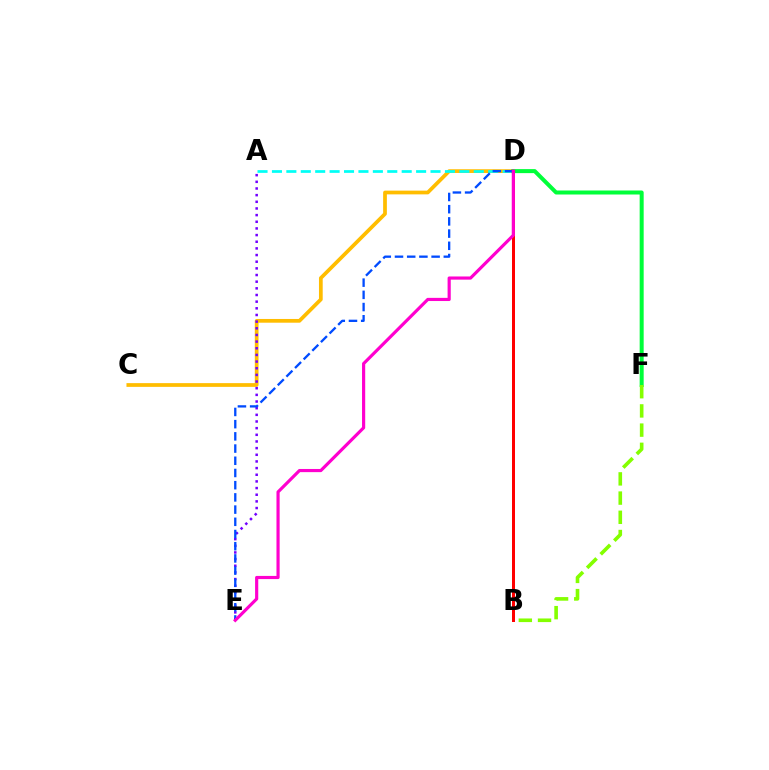{('C', 'D'): [{'color': '#ffbd00', 'line_style': 'solid', 'thickness': 2.69}], ('A', 'E'): [{'color': '#7200ff', 'line_style': 'dotted', 'thickness': 1.81}], ('A', 'D'): [{'color': '#00fff6', 'line_style': 'dashed', 'thickness': 1.96}], ('D', 'F'): [{'color': '#00ff39', 'line_style': 'solid', 'thickness': 2.89}], ('B', 'F'): [{'color': '#84ff00', 'line_style': 'dashed', 'thickness': 2.61}], ('D', 'E'): [{'color': '#004bff', 'line_style': 'dashed', 'thickness': 1.66}, {'color': '#ff00cf', 'line_style': 'solid', 'thickness': 2.28}], ('B', 'D'): [{'color': '#ff0000', 'line_style': 'solid', 'thickness': 2.15}]}